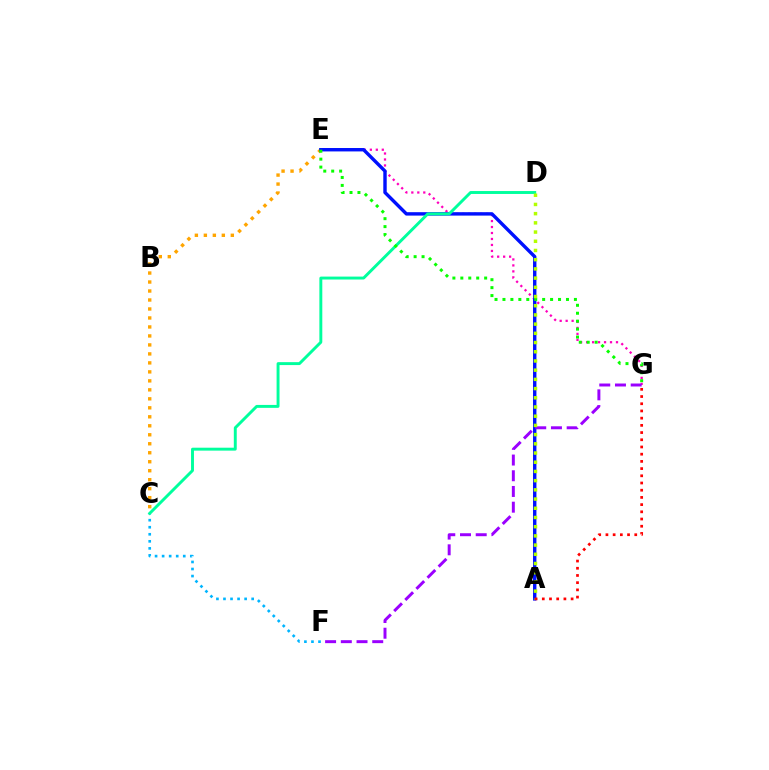{('E', 'G'): [{'color': '#ff00bd', 'line_style': 'dotted', 'thickness': 1.62}, {'color': '#08ff00', 'line_style': 'dotted', 'thickness': 2.16}], ('C', 'E'): [{'color': '#ffa500', 'line_style': 'dotted', 'thickness': 2.44}], ('A', 'E'): [{'color': '#0010ff', 'line_style': 'solid', 'thickness': 2.46}], ('F', 'G'): [{'color': '#9b00ff', 'line_style': 'dashed', 'thickness': 2.13}], ('C', 'F'): [{'color': '#00b5ff', 'line_style': 'dotted', 'thickness': 1.91}], ('C', 'D'): [{'color': '#00ff9d', 'line_style': 'solid', 'thickness': 2.11}], ('A', 'D'): [{'color': '#b3ff00', 'line_style': 'dotted', 'thickness': 2.5}], ('A', 'G'): [{'color': '#ff0000', 'line_style': 'dotted', 'thickness': 1.96}]}